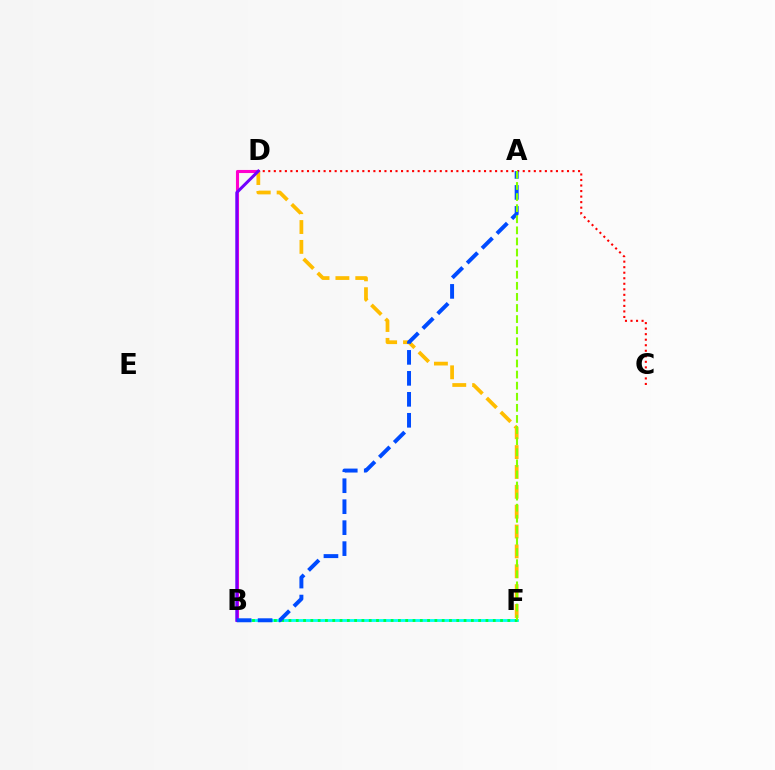{('B', 'F'): [{'color': '#00fff6', 'line_style': 'solid', 'thickness': 2.04}, {'color': '#00ff39', 'line_style': 'dotted', 'thickness': 1.98}], ('B', 'D'): [{'color': '#ff00cf', 'line_style': 'solid', 'thickness': 2.22}, {'color': '#7200ff', 'line_style': 'solid', 'thickness': 2.16}], ('D', 'F'): [{'color': '#ffbd00', 'line_style': 'dashed', 'thickness': 2.7}], ('C', 'D'): [{'color': '#ff0000', 'line_style': 'dotted', 'thickness': 1.5}], ('A', 'B'): [{'color': '#004bff', 'line_style': 'dashed', 'thickness': 2.85}], ('A', 'F'): [{'color': '#84ff00', 'line_style': 'dashed', 'thickness': 1.51}]}